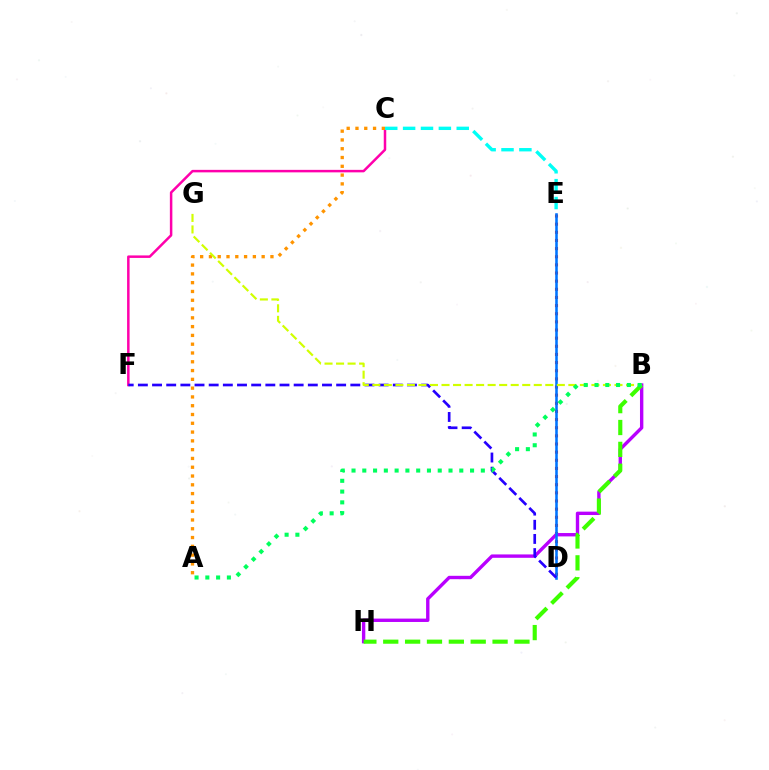{('D', 'E'): [{'color': '#ff0000', 'line_style': 'dotted', 'thickness': 2.21}, {'color': '#0074ff', 'line_style': 'solid', 'thickness': 1.85}], ('C', 'F'): [{'color': '#ff00ac', 'line_style': 'solid', 'thickness': 1.8}], ('C', 'E'): [{'color': '#00fff6', 'line_style': 'dashed', 'thickness': 2.43}], ('B', 'H'): [{'color': '#b900ff', 'line_style': 'solid', 'thickness': 2.43}, {'color': '#3dff00', 'line_style': 'dashed', 'thickness': 2.97}], ('D', 'F'): [{'color': '#2500ff', 'line_style': 'dashed', 'thickness': 1.92}], ('A', 'C'): [{'color': '#ff9400', 'line_style': 'dotted', 'thickness': 2.39}], ('B', 'G'): [{'color': '#d1ff00', 'line_style': 'dashed', 'thickness': 1.57}], ('A', 'B'): [{'color': '#00ff5c', 'line_style': 'dotted', 'thickness': 2.93}]}